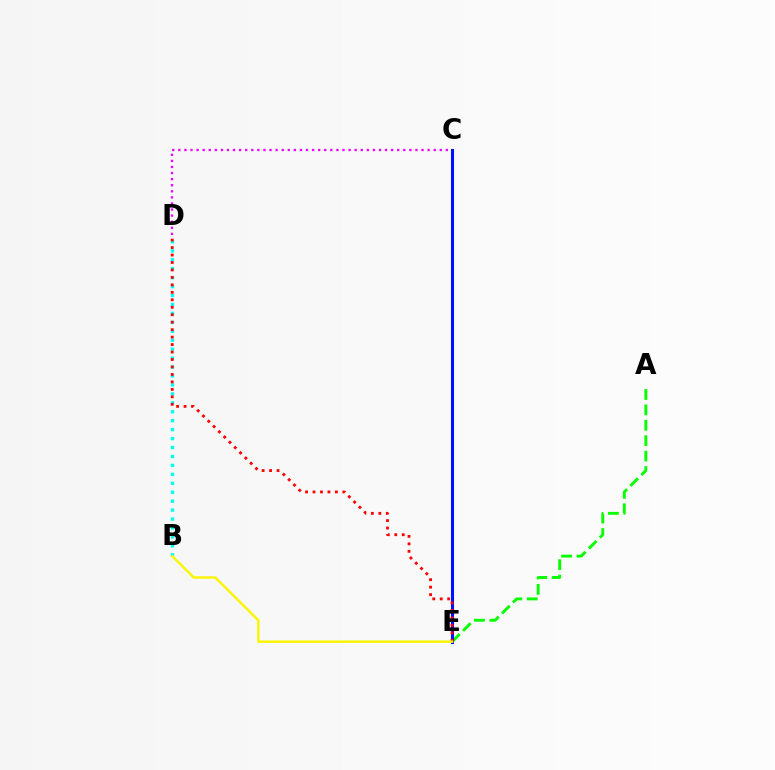{('B', 'D'): [{'color': '#00fff6', 'line_style': 'dotted', 'thickness': 2.43}], ('A', 'E'): [{'color': '#08ff00', 'line_style': 'dashed', 'thickness': 2.09}], ('C', 'D'): [{'color': '#ee00ff', 'line_style': 'dotted', 'thickness': 1.65}], ('C', 'E'): [{'color': '#0010ff', 'line_style': 'solid', 'thickness': 2.2}], ('D', 'E'): [{'color': '#ff0000', 'line_style': 'dotted', 'thickness': 2.03}], ('B', 'E'): [{'color': '#fcf500', 'line_style': 'solid', 'thickness': 1.75}]}